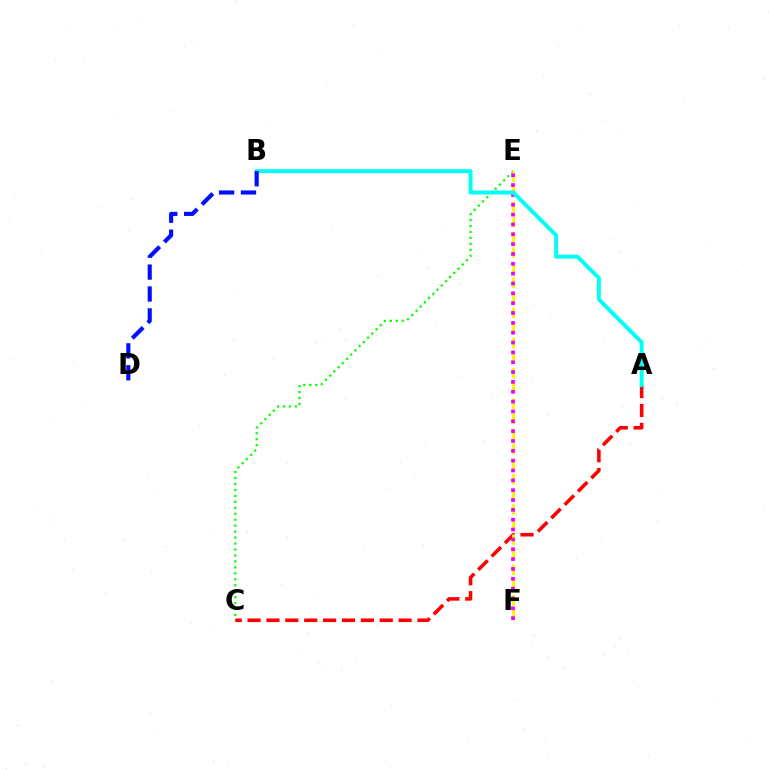{('C', 'E'): [{'color': '#08ff00', 'line_style': 'dotted', 'thickness': 1.62}], ('A', 'C'): [{'color': '#ff0000', 'line_style': 'dashed', 'thickness': 2.56}], ('E', 'F'): [{'color': '#fcf500', 'line_style': 'dashed', 'thickness': 2.05}, {'color': '#ee00ff', 'line_style': 'dotted', 'thickness': 2.67}], ('A', 'B'): [{'color': '#00fff6', 'line_style': 'solid', 'thickness': 2.84}], ('B', 'D'): [{'color': '#0010ff', 'line_style': 'dashed', 'thickness': 2.98}]}